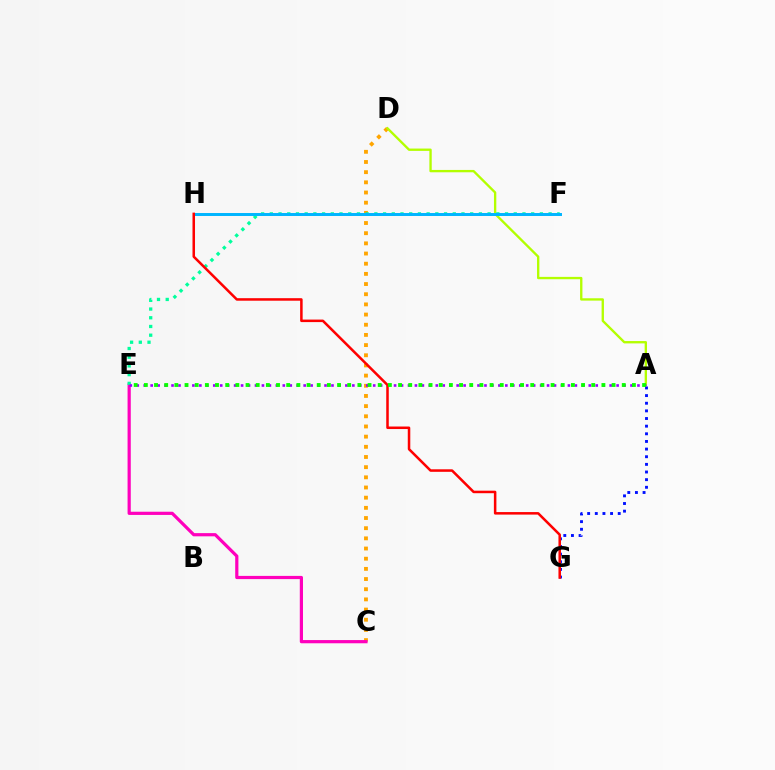{('C', 'D'): [{'color': '#ffa500', 'line_style': 'dotted', 'thickness': 2.76}], ('C', 'E'): [{'color': '#ff00bd', 'line_style': 'solid', 'thickness': 2.31}], ('A', 'D'): [{'color': '#b3ff00', 'line_style': 'solid', 'thickness': 1.69}], ('A', 'G'): [{'color': '#0010ff', 'line_style': 'dotted', 'thickness': 2.08}], ('E', 'F'): [{'color': '#00ff9d', 'line_style': 'dotted', 'thickness': 2.37}], ('F', 'H'): [{'color': '#00b5ff', 'line_style': 'solid', 'thickness': 2.13}], ('A', 'E'): [{'color': '#9b00ff', 'line_style': 'dotted', 'thickness': 1.89}, {'color': '#08ff00', 'line_style': 'dotted', 'thickness': 2.76}], ('G', 'H'): [{'color': '#ff0000', 'line_style': 'solid', 'thickness': 1.82}]}